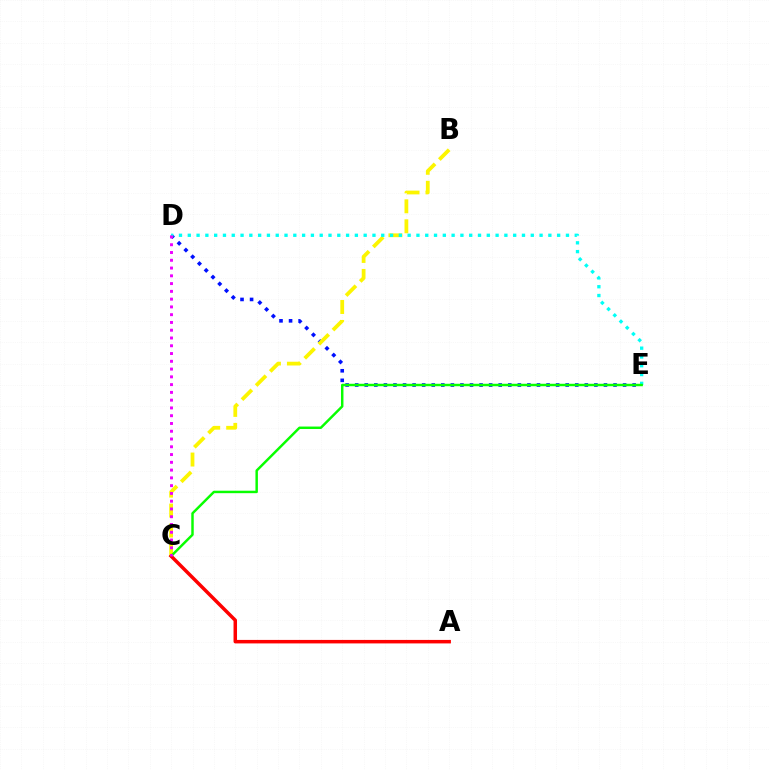{('D', 'E'): [{'color': '#0010ff', 'line_style': 'dotted', 'thickness': 2.6}, {'color': '#00fff6', 'line_style': 'dotted', 'thickness': 2.39}], ('B', 'C'): [{'color': '#fcf500', 'line_style': 'dashed', 'thickness': 2.71}], ('C', 'E'): [{'color': '#08ff00', 'line_style': 'solid', 'thickness': 1.77}], ('A', 'C'): [{'color': '#ff0000', 'line_style': 'solid', 'thickness': 2.52}], ('C', 'D'): [{'color': '#ee00ff', 'line_style': 'dotted', 'thickness': 2.11}]}